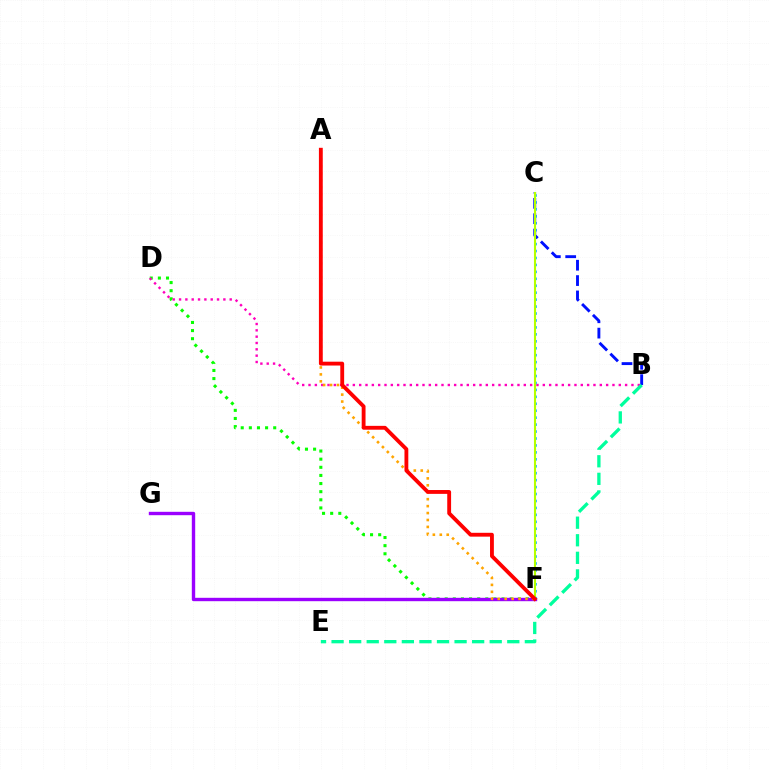{('D', 'F'): [{'color': '#08ff00', 'line_style': 'dotted', 'thickness': 2.21}], ('B', 'D'): [{'color': '#ff00bd', 'line_style': 'dotted', 'thickness': 1.72}], ('F', 'G'): [{'color': '#9b00ff', 'line_style': 'solid', 'thickness': 2.44}], ('C', 'F'): [{'color': '#00b5ff', 'line_style': 'dotted', 'thickness': 1.89}, {'color': '#b3ff00', 'line_style': 'solid', 'thickness': 1.51}], ('B', 'C'): [{'color': '#0010ff', 'line_style': 'dashed', 'thickness': 2.09}], ('A', 'F'): [{'color': '#ffa500', 'line_style': 'dotted', 'thickness': 1.88}, {'color': '#ff0000', 'line_style': 'solid', 'thickness': 2.77}], ('B', 'E'): [{'color': '#00ff9d', 'line_style': 'dashed', 'thickness': 2.39}]}